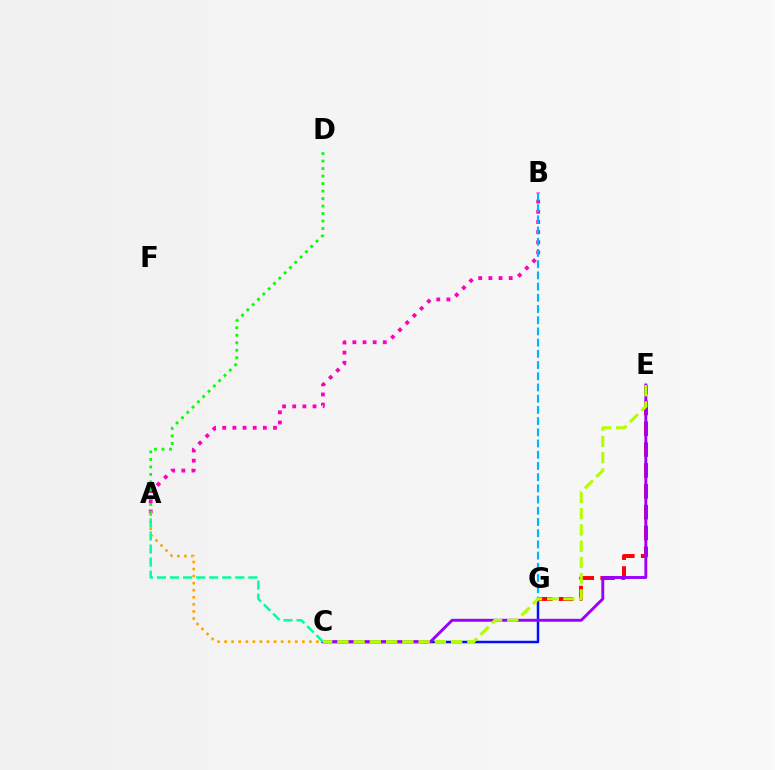{('C', 'G'): [{'color': '#0010ff', 'line_style': 'solid', 'thickness': 1.79}], ('A', 'C'): [{'color': '#ffa500', 'line_style': 'dotted', 'thickness': 1.92}, {'color': '#00ff9d', 'line_style': 'dashed', 'thickness': 1.77}], ('E', 'G'): [{'color': '#ff0000', 'line_style': 'dashed', 'thickness': 2.83}], ('C', 'E'): [{'color': '#9b00ff', 'line_style': 'solid', 'thickness': 2.1}, {'color': '#b3ff00', 'line_style': 'dashed', 'thickness': 2.21}], ('A', 'B'): [{'color': '#ff00bd', 'line_style': 'dotted', 'thickness': 2.76}], ('B', 'G'): [{'color': '#00b5ff', 'line_style': 'dashed', 'thickness': 1.52}], ('A', 'D'): [{'color': '#08ff00', 'line_style': 'dotted', 'thickness': 2.04}]}